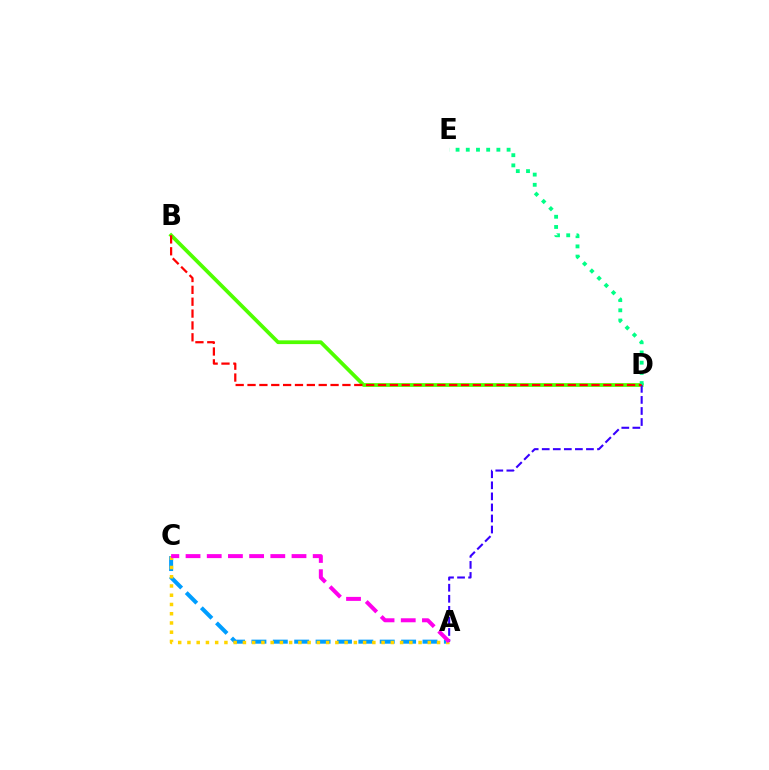{('B', 'D'): [{'color': '#4fff00', 'line_style': 'solid', 'thickness': 2.7}, {'color': '#ff0000', 'line_style': 'dashed', 'thickness': 1.61}], ('A', 'C'): [{'color': '#009eff', 'line_style': 'dashed', 'thickness': 2.91}, {'color': '#ffd500', 'line_style': 'dotted', 'thickness': 2.51}, {'color': '#ff00ed', 'line_style': 'dashed', 'thickness': 2.88}], ('A', 'D'): [{'color': '#3700ff', 'line_style': 'dashed', 'thickness': 1.5}], ('D', 'E'): [{'color': '#00ff86', 'line_style': 'dotted', 'thickness': 2.77}]}